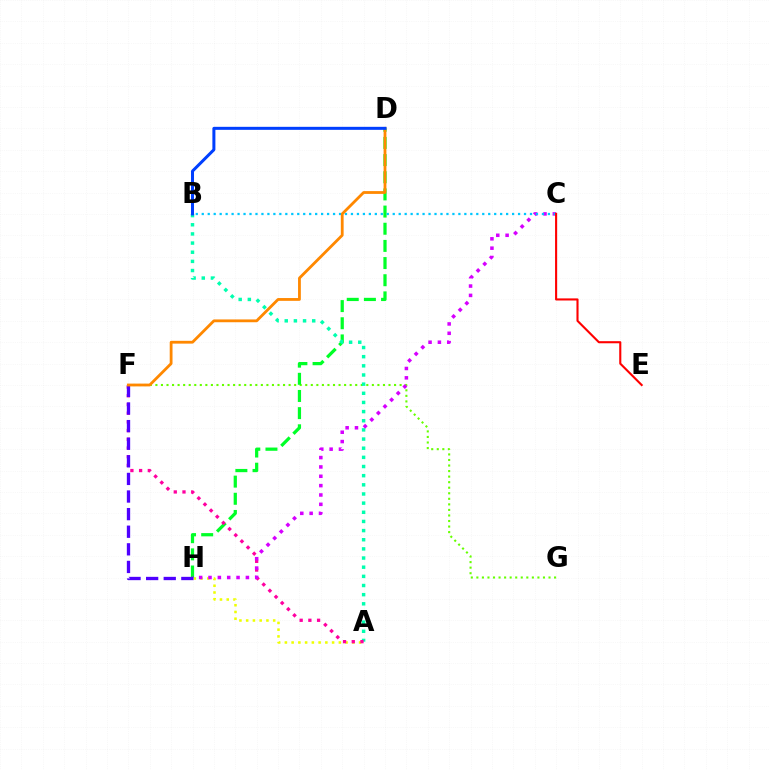{('A', 'H'): [{'color': '#eeff00', 'line_style': 'dotted', 'thickness': 1.83}], ('F', 'G'): [{'color': '#66ff00', 'line_style': 'dotted', 'thickness': 1.51}], ('D', 'H'): [{'color': '#00ff27', 'line_style': 'dashed', 'thickness': 2.33}], ('A', 'B'): [{'color': '#00ffaf', 'line_style': 'dotted', 'thickness': 2.49}], ('A', 'F'): [{'color': '#ff00a0', 'line_style': 'dotted', 'thickness': 2.37}], ('C', 'H'): [{'color': '#d600ff', 'line_style': 'dotted', 'thickness': 2.54}], ('B', 'C'): [{'color': '#00c7ff', 'line_style': 'dotted', 'thickness': 1.62}], ('F', 'H'): [{'color': '#4f00ff', 'line_style': 'dashed', 'thickness': 2.39}], ('D', 'F'): [{'color': '#ff8800', 'line_style': 'solid', 'thickness': 2.02}], ('C', 'E'): [{'color': '#ff0000', 'line_style': 'solid', 'thickness': 1.51}], ('B', 'D'): [{'color': '#003fff', 'line_style': 'solid', 'thickness': 2.17}]}